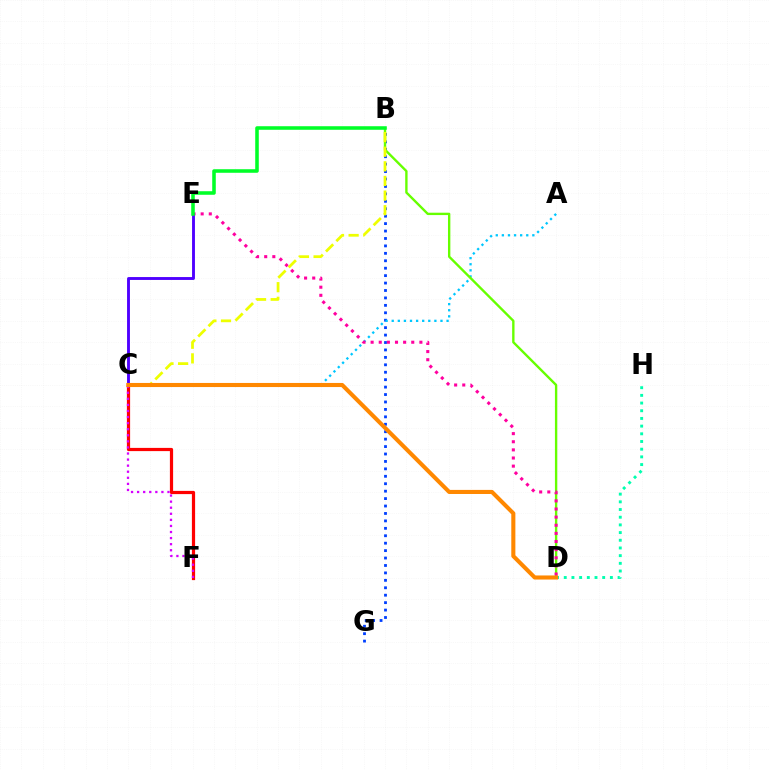{('B', 'G'): [{'color': '#003fff', 'line_style': 'dotted', 'thickness': 2.02}], ('C', 'F'): [{'color': '#ff0000', 'line_style': 'solid', 'thickness': 2.31}, {'color': '#d600ff', 'line_style': 'dotted', 'thickness': 1.65}], ('A', 'C'): [{'color': '#00c7ff', 'line_style': 'dotted', 'thickness': 1.66}], ('B', 'D'): [{'color': '#66ff00', 'line_style': 'solid', 'thickness': 1.71}], ('D', 'E'): [{'color': '#ff00a0', 'line_style': 'dotted', 'thickness': 2.21}], ('C', 'E'): [{'color': '#4f00ff', 'line_style': 'solid', 'thickness': 2.08}], ('B', 'C'): [{'color': '#eeff00', 'line_style': 'dashed', 'thickness': 1.99}], ('B', 'E'): [{'color': '#00ff27', 'line_style': 'solid', 'thickness': 2.56}], ('D', 'H'): [{'color': '#00ffaf', 'line_style': 'dotted', 'thickness': 2.09}], ('C', 'D'): [{'color': '#ff8800', 'line_style': 'solid', 'thickness': 2.94}]}